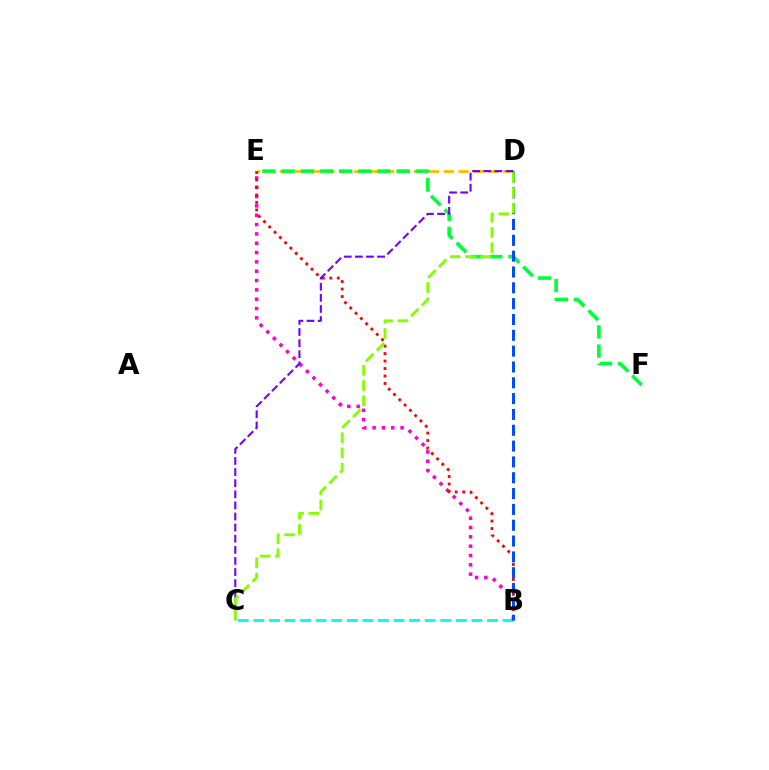{('B', 'C'): [{'color': '#00fff6', 'line_style': 'dashed', 'thickness': 2.12}], ('D', 'E'): [{'color': '#ffbd00', 'line_style': 'dashed', 'thickness': 2.02}], ('B', 'E'): [{'color': '#ff00cf', 'line_style': 'dotted', 'thickness': 2.53}, {'color': '#ff0000', 'line_style': 'dotted', 'thickness': 2.03}], ('E', 'F'): [{'color': '#00ff39', 'line_style': 'dashed', 'thickness': 2.6}], ('C', 'D'): [{'color': '#7200ff', 'line_style': 'dashed', 'thickness': 1.51}, {'color': '#84ff00', 'line_style': 'dashed', 'thickness': 2.07}], ('B', 'D'): [{'color': '#004bff', 'line_style': 'dashed', 'thickness': 2.15}]}